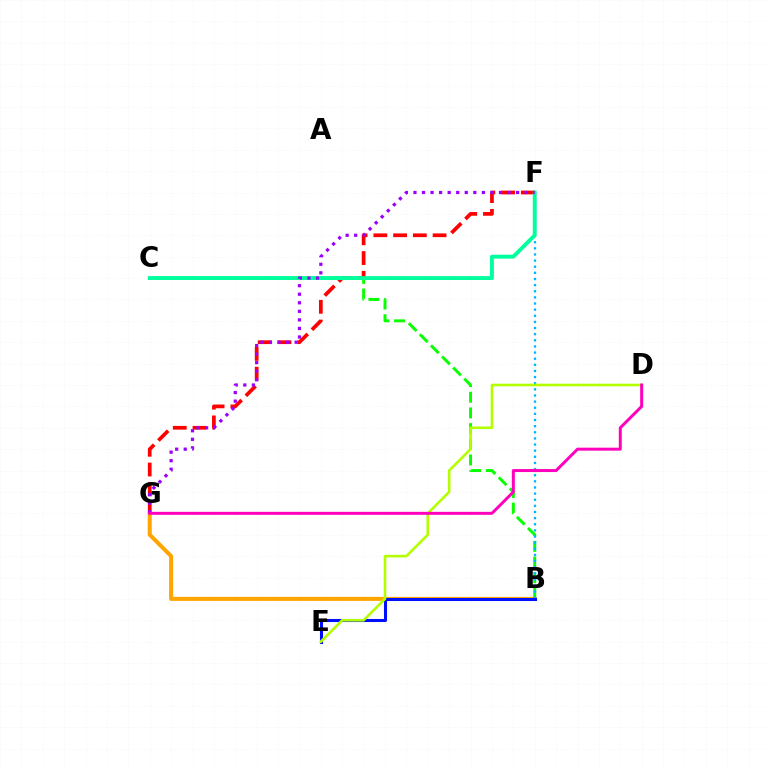{('B', 'G'): [{'color': '#ffa500', 'line_style': 'solid', 'thickness': 2.9}], ('B', 'C'): [{'color': '#08ff00', 'line_style': 'dashed', 'thickness': 2.13}], ('F', 'G'): [{'color': '#ff0000', 'line_style': 'dashed', 'thickness': 2.68}, {'color': '#9b00ff', 'line_style': 'dotted', 'thickness': 2.32}], ('B', 'F'): [{'color': '#00b5ff', 'line_style': 'dotted', 'thickness': 1.67}], ('C', 'F'): [{'color': '#00ff9d', 'line_style': 'solid', 'thickness': 2.8}], ('B', 'E'): [{'color': '#0010ff', 'line_style': 'solid', 'thickness': 2.2}], ('D', 'E'): [{'color': '#b3ff00', 'line_style': 'solid', 'thickness': 1.88}], ('D', 'G'): [{'color': '#ff00bd', 'line_style': 'solid', 'thickness': 2.14}]}